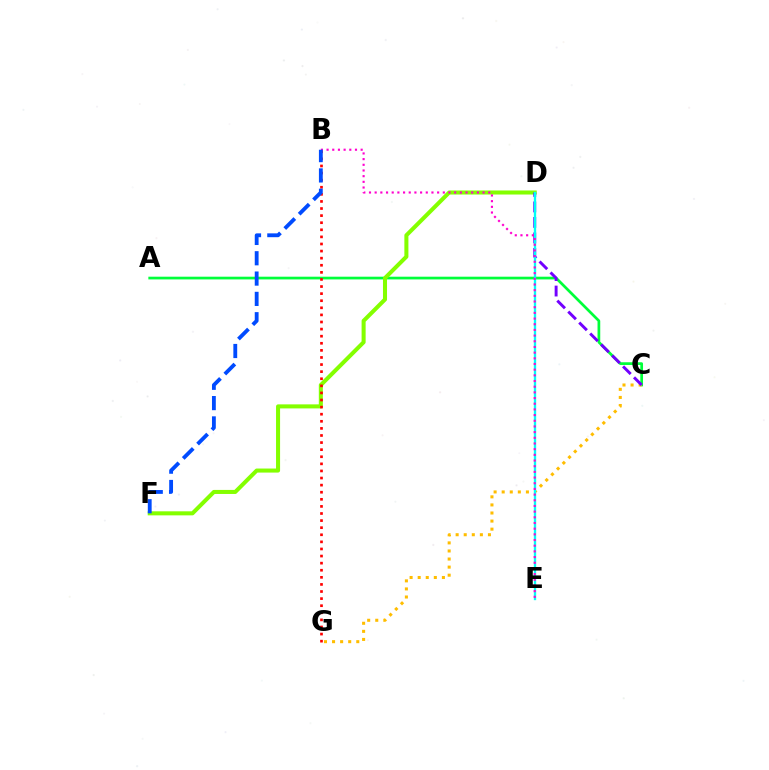{('A', 'C'): [{'color': '#00ff39', 'line_style': 'solid', 'thickness': 1.96}], ('D', 'F'): [{'color': '#84ff00', 'line_style': 'solid', 'thickness': 2.91}], ('C', 'G'): [{'color': '#ffbd00', 'line_style': 'dotted', 'thickness': 2.19}], ('B', 'G'): [{'color': '#ff0000', 'line_style': 'dotted', 'thickness': 1.93}], ('C', 'D'): [{'color': '#7200ff', 'line_style': 'dashed', 'thickness': 2.11}], ('D', 'E'): [{'color': '#00fff6', 'line_style': 'solid', 'thickness': 1.68}], ('B', 'E'): [{'color': '#ff00cf', 'line_style': 'dotted', 'thickness': 1.54}], ('B', 'F'): [{'color': '#004bff', 'line_style': 'dashed', 'thickness': 2.76}]}